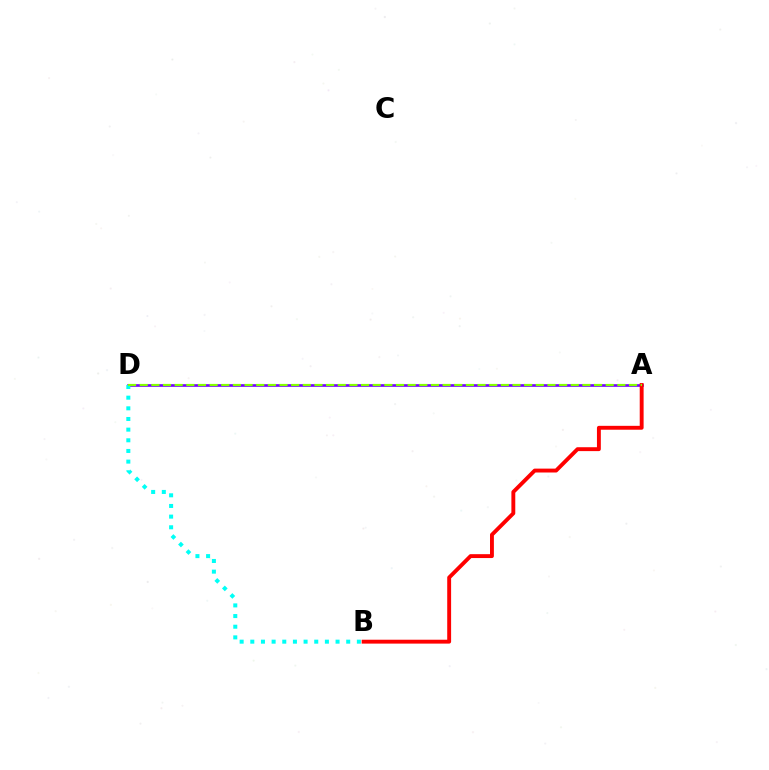{('A', 'D'): [{'color': '#7200ff', 'line_style': 'solid', 'thickness': 1.91}, {'color': '#84ff00', 'line_style': 'dashed', 'thickness': 1.58}], ('B', 'D'): [{'color': '#00fff6', 'line_style': 'dotted', 'thickness': 2.9}], ('A', 'B'): [{'color': '#ff0000', 'line_style': 'solid', 'thickness': 2.8}]}